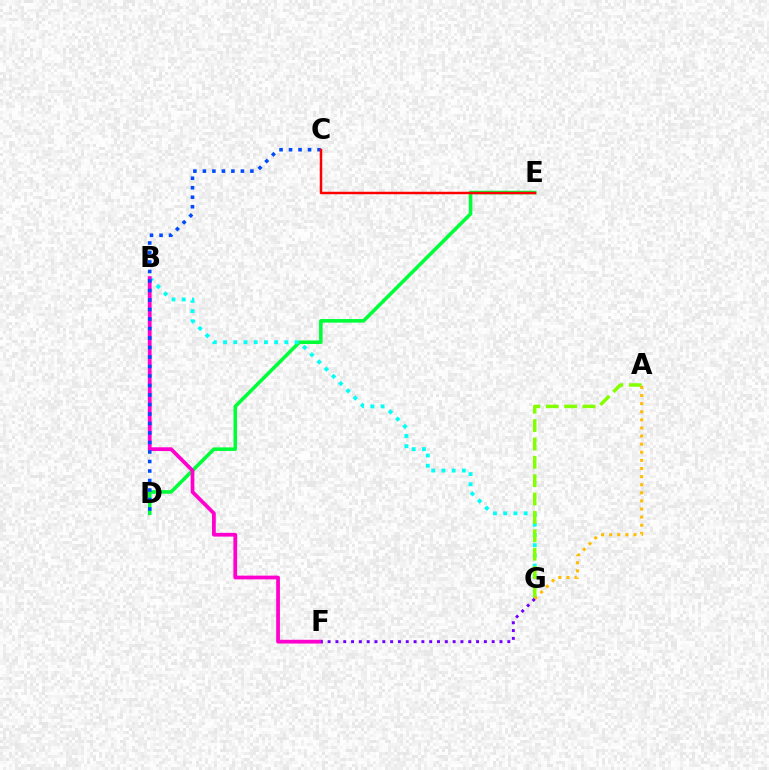{('D', 'E'): [{'color': '#00ff39', 'line_style': 'solid', 'thickness': 2.57}], ('B', 'G'): [{'color': '#00fff6', 'line_style': 'dotted', 'thickness': 2.78}], ('A', 'G'): [{'color': '#84ff00', 'line_style': 'dashed', 'thickness': 2.5}, {'color': '#ffbd00', 'line_style': 'dotted', 'thickness': 2.2}], ('B', 'F'): [{'color': '#ff00cf', 'line_style': 'solid', 'thickness': 2.7}], ('F', 'G'): [{'color': '#7200ff', 'line_style': 'dotted', 'thickness': 2.12}], ('C', 'D'): [{'color': '#004bff', 'line_style': 'dotted', 'thickness': 2.58}], ('C', 'E'): [{'color': '#ff0000', 'line_style': 'solid', 'thickness': 1.78}]}